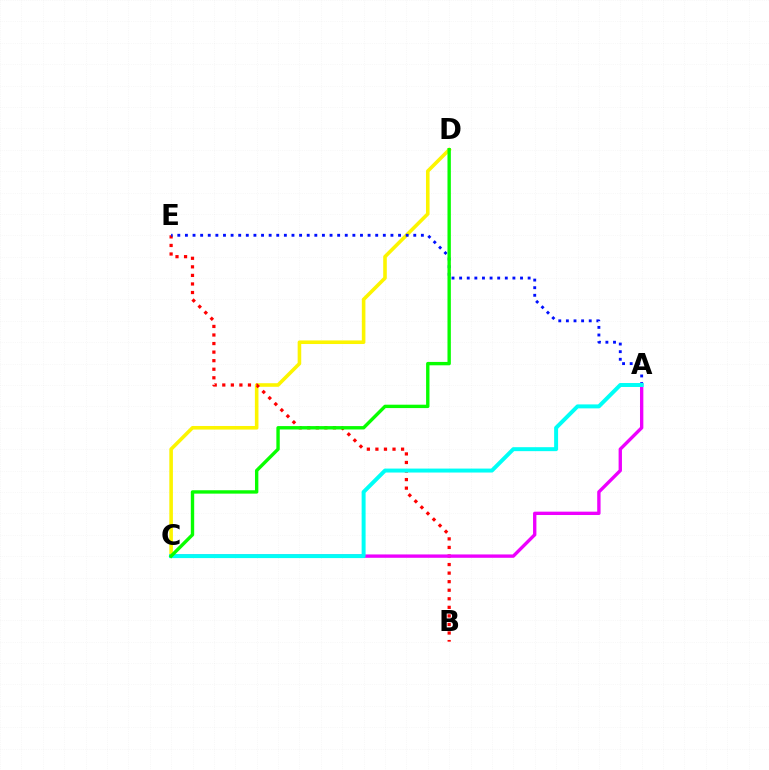{('C', 'D'): [{'color': '#fcf500', 'line_style': 'solid', 'thickness': 2.58}, {'color': '#08ff00', 'line_style': 'solid', 'thickness': 2.43}], ('B', 'E'): [{'color': '#ff0000', 'line_style': 'dotted', 'thickness': 2.32}], ('A', 'E'): [{'color': '#0010ff', 'line_style': 'dotted', 'thickness': 2.07}], ('A', 'C'): [{'color': '#ee00ff', 'line_style': 'solid', 'thickness': 2.41}, {'color': '#00fff6', 'line_style': 'solid', 'thickness': 2.85}]}